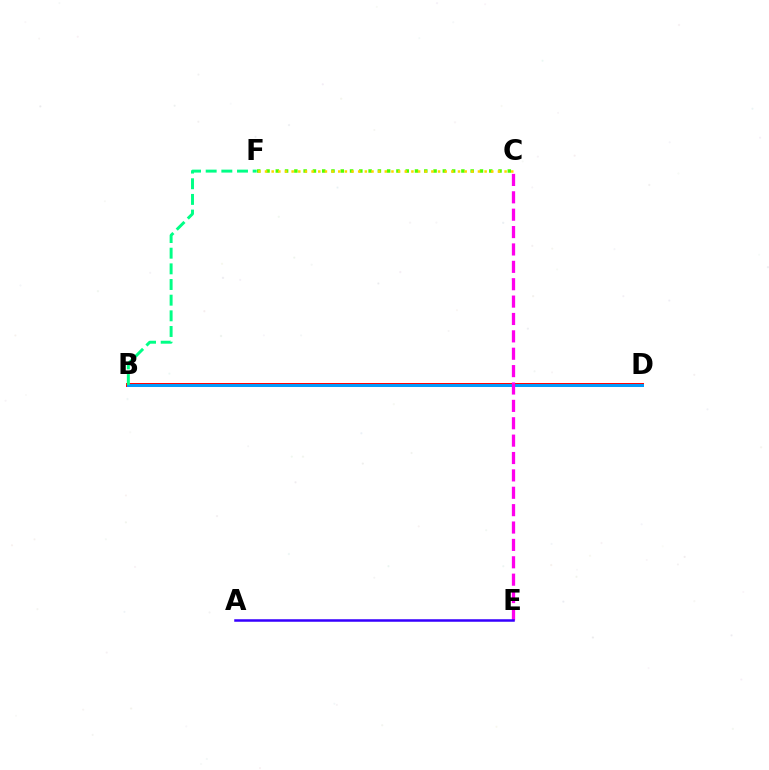{('C', 'F'): [{'color': '#4fff00', 'line_style': 'dotted', 'thickness': 2.52}, {'color': '#ffd500', 'line_style': 'dotted', 'thickness': 1.81}], ('B', 'D'): [{'color': '#ff0000', 'line_style': 'solid', 'thickness': 2.85}, {'color': '#009eff', 'line_style': 'solid', 'thickness': 2.13}], ('C', 'E'): [{'color': '#ff00ed', 'line_style': 'dashed', 'thickness': 2.36}], ('A', 'E'): [{'color': '#3700ff', 'line_style': 'solid', 'thickness': 1.81}], ('B', 'F'): [{'color': '#00ff86', 'line_style': 'dashed', 'thickness': 2.13}]}